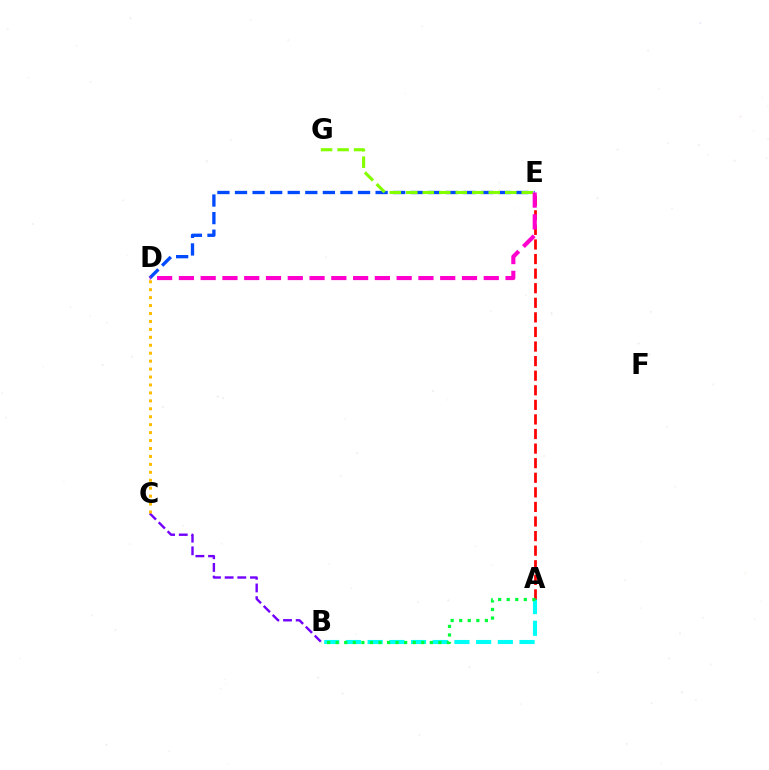{('B', 'C'): [{'color': '#7200ff', 'line_style': 'dashed', 'thickness': 1.72}], ('A', 'B'): [{'color': '#00fff6', 'line_style': 'dashed', 'thickness': 2.95}, {'color': '#00ff39', 'line_style': 'dotted', 'thickness': 2.33}], ('D', 'E'): [{'color': '#004bff', 'line_style': 'dashed', 'thickness': 2.39}, {'color': '#ff00cf', 'line_style': 'dashed', 'thickness': 2.96}], ('E', 'G'): [{'color': '#84ff00', 'line_style': 'dashed', 'thickness': 2.24}], ('A', 'E'): [{'color': '#ff0000', 'line_style': 'dashed', 'thickness': 1.98}], ('C', 'D'): [{'color': '#ffbd00', 'line_style': 'dotted', 'thickness': 2.16}]}